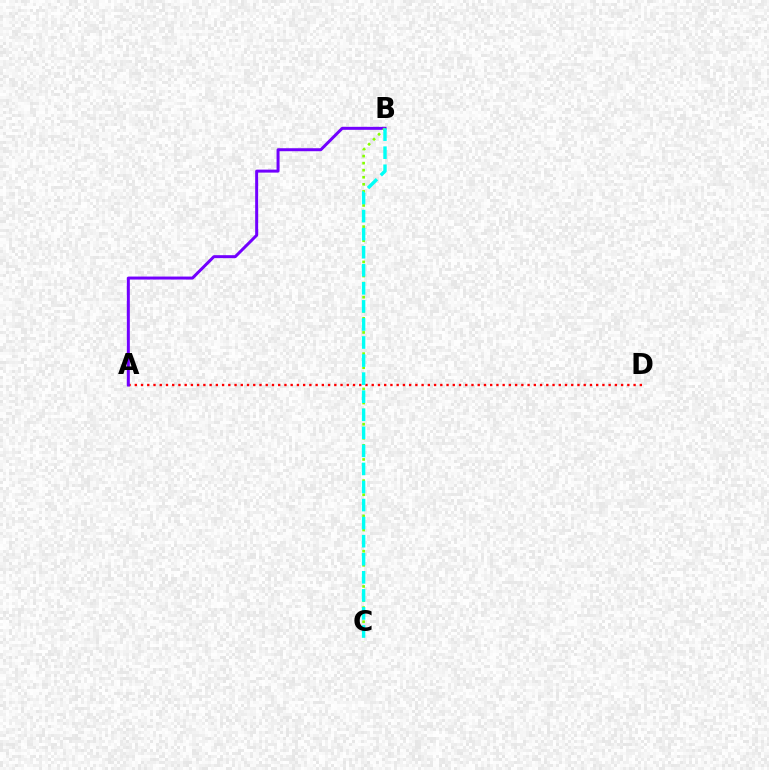{('A', 'D'): [{'color': '#ff0000', 'line_style': 'dotted', 'thickness': 1.69}], ('A', 'B'): [{'color': '#7200ff', 'line_style': 'solid', 'thickness': 2.15}], ('B', 'C'): [{'color': '#84ff00', 'line_style': 'dotted', 'thickness': 1.92}, {'color': '#00fff6', 'line_style': 'dashed', 'thickness': 2.45}]}